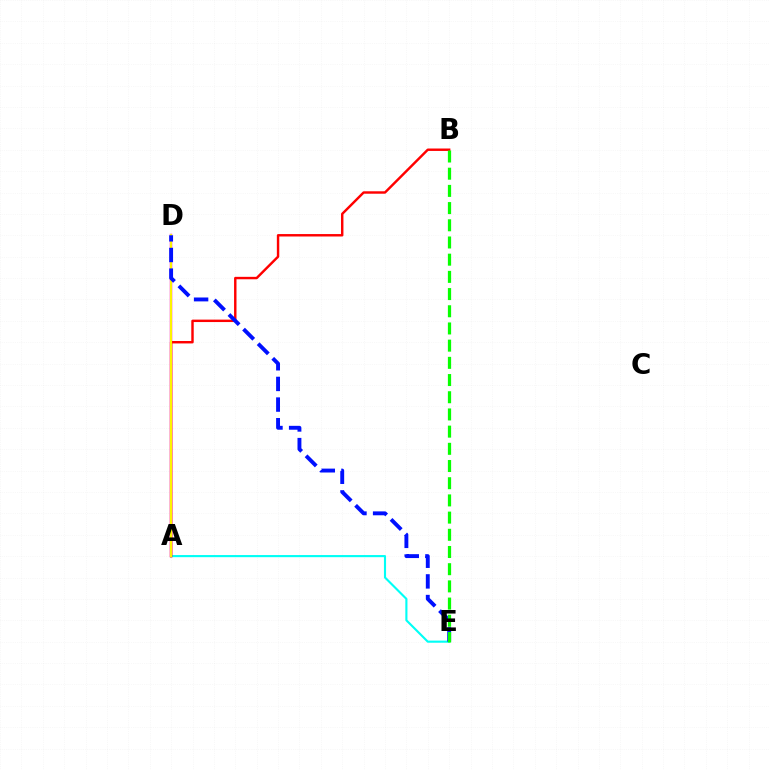{('A', 'D'): [{'color': '#ee00ff', 'line_style': 'solid', 'thickness': 1.75}, {'color': '#fcf500', 'line_style': 'solid', 'thickness': 1.55}], ('A', 'E'): [{'color': '#00fff6', 'line_style': 'solid', 'thickness': 1.53}], ('A', 'B'): [{'color': '#ff0000', 'line_style': 'solid', 'thickness': 1.75}], ('D', 'E'): [{'color': '#0010ff', 'line_style': 'dashed', 'thickness': 2.8}], ('B', 'E'): [{'color': '#08ff00', 'line_style': 'dashed', 'thickness': 2.34}]}